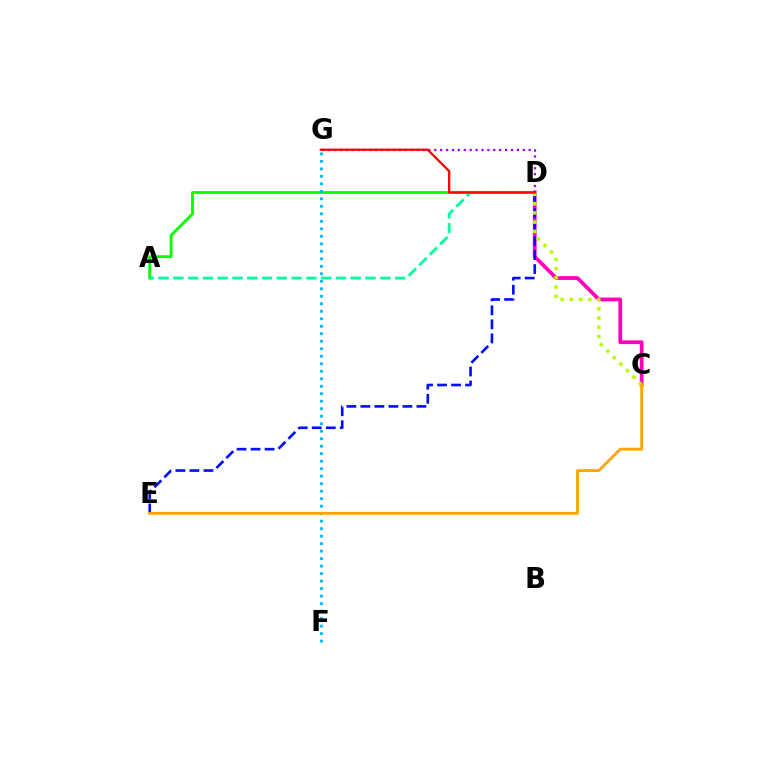{('A', 'D'): [{'color': '#08ff00', 'line_style': 'solid', 'thickness': 2.04}, {'color': '#00ff9d', 'line_style': 'dashed', 'thickness': 2.01}], ('F', 'G'): [{'color': '#00b5ff', 'line_style': 'dotted', 'thickness': 2.04}], ('C', 'D'): [{'color': '#ff00bd', 'line_style': 'solid', 'thickness': 2.7}, {'color': '#b3ff00', 'line_style': 'dotted', 'thickness': 2.51}], ('D', 'G'): [{'color': '#9b00ff', 'line_style': 'dotted', 'thickness': 1.6}, {'color': '#ff0000', 'line_style': 'solid', 'thickness': 1.65}], ('D', 'E'): [{'color': '#0010ff', 'line_style': 'dashed', 'thickness': 1.9}], ('C', 'E'): [{'color': '#ffa500', 'line_style': 'solid', 'thickness': 2.04}]}